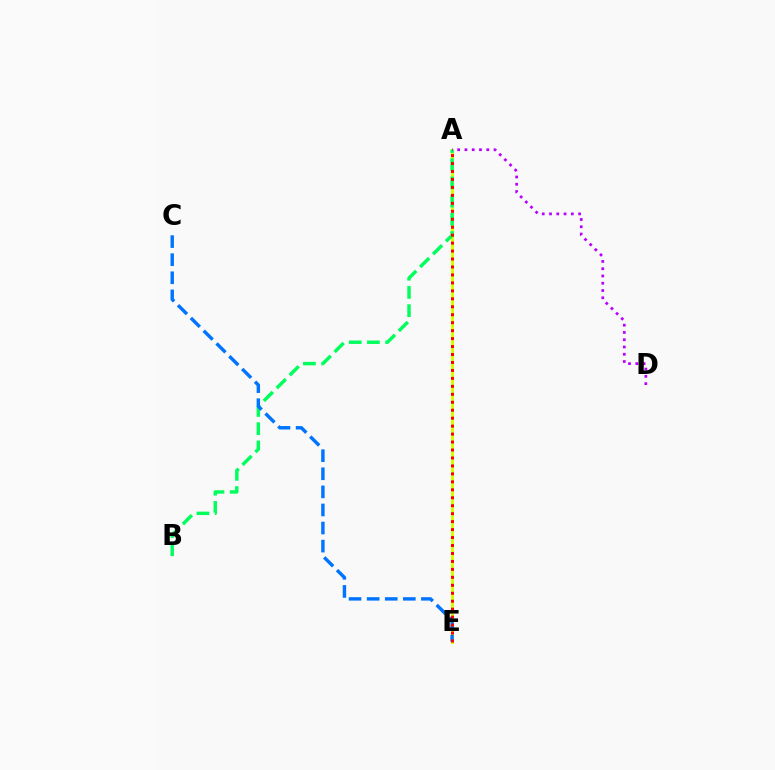{('A', 'E'): [{'color': '#d1ff00', 'line_style': 'solid', 'thickness': 2.12}, {'color': '#ff0000', 'line_style': 'dotted', 'thickness': 2.16}], ('A', 'B'): [{'color': '#00ff5c', 'line_style': 'dashed', 'thickness': 2.47}], ('C', 'E'): [{'color': '#0074ff', 'line_style': 'dashed', 'thickness': 2.46}], ('A', 'D'): [{'color': '#b900ff', 'line_style': 'dotted', 'thickness': 1.98}]}